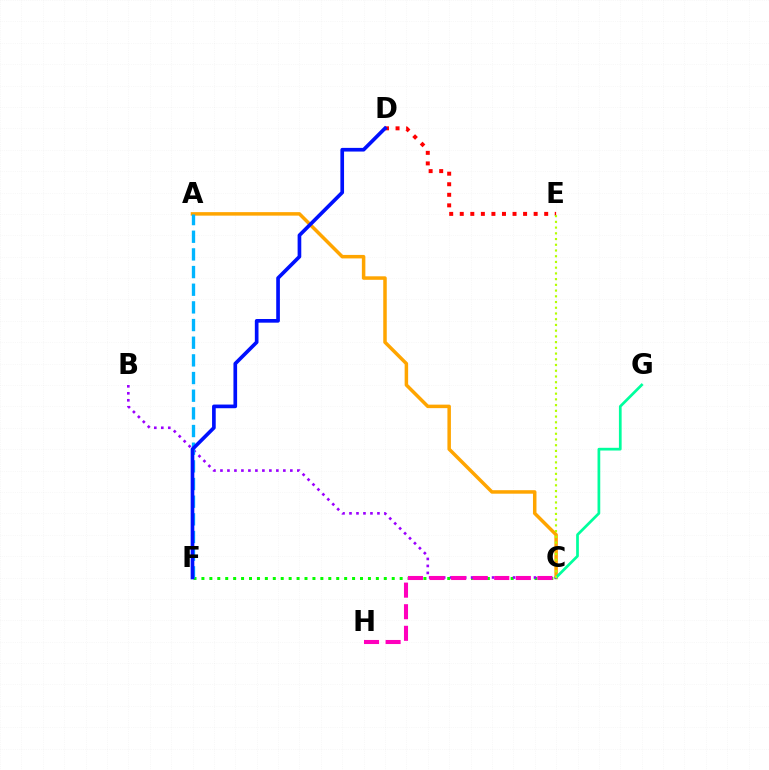{('A', 'C'): [{'color': '#ffa500', 'line_style': 'solid', 'thickness': 2.52}], ('C', 'G'): [{'color': '#00ff9d', 'line_style': 'solid', 'thickness': 1.96}], ('C', 'F'): [{'color': '#08ff00', 'line_style': 'dotted', 'thickness': 2.15}], ('B', 'C'): [{'color': '#9b00ff', 'line_style': 'dotted', 'thickness': 1.9}], ('C', 'H'): [{'color': '#ff00bd', 'line_style': 'dashed', 'thickness': 2.93}], ('D', 'E'): [{'color': '#ff0000', 'line_style': 'dotted', 'thickness': 2.87}], ('A', 'F'): [{'color': '#00b5ff', 'line_style': 'dashed', 'thickness': 2.4}], ('D', 'F'): [{'color': '#0010ff', 'line_style': 'solid', 'thickness': 2.64}], ('C', 'E'): [{'color': '#b3ff00', 'line_style': 'dotted', 'thickness': 1.56}]}